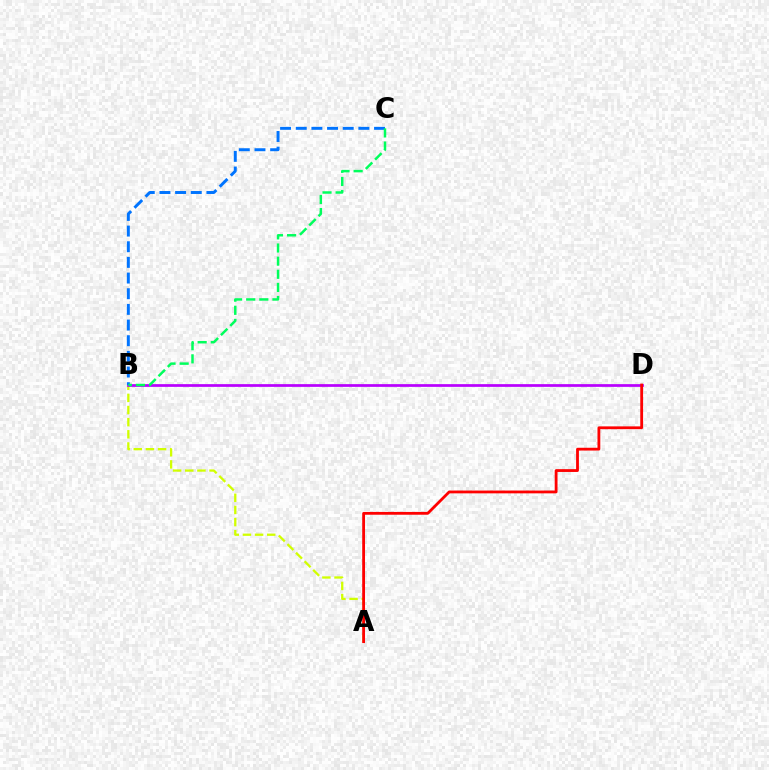{('A', 'B'): [{'color': '#d1ff00', 'line_style': 'dashed', 'thickness': 1.65}], ('B', 'D'): [{'color': '#b900ff', 'line_style': 'solid', 'thickness': 1.96}], ('B', 'C'): [{'color': '#0074ff', 'line_style': 'dashed', 'thickness': 2.13}, {'color': '#00ff5c', 'line_style': 'dashed', 'thickness': 1.78}], ('A', 'D'): [{'color': '#ff0000', 'line_style': 'solid', 'thickness': 2.02}]}